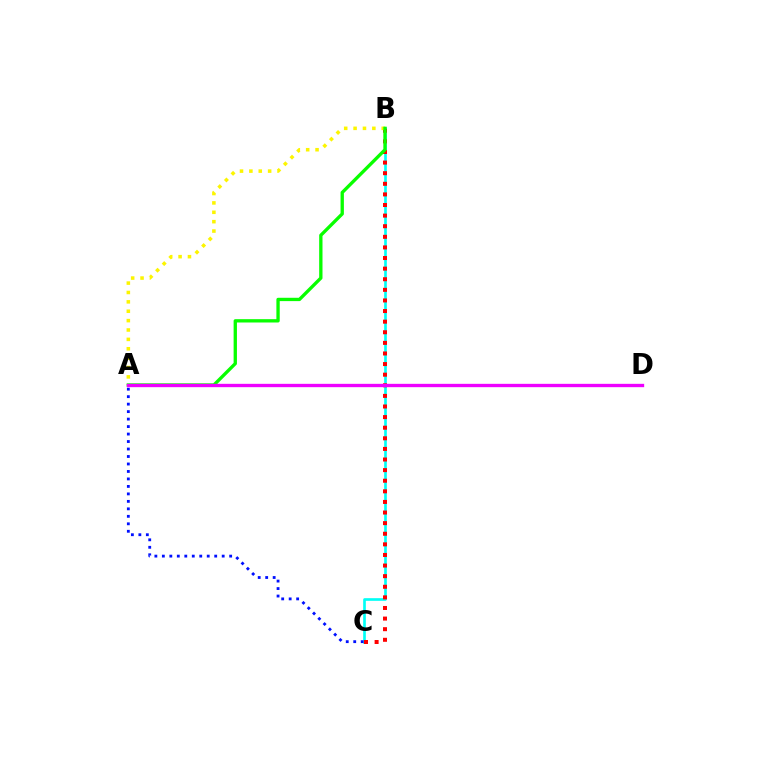{('B', 'C'): [{'color': '#00fff6', 'line_style': 'solid', 'thickness': 1.92}, {'color': '#ff0000', 'line_style': 'dotted', 'thickness': 2.88}], ('A', 'B'): [{'color': '#fcf500', 'line_style': 'dotted', 'thickness': 2.55}, {'color': '#08ff00', 'line_style': 'solid', 'thickness': 2.4}], ('A', 'C'): [{'color': '#0010ff', 'line_style': 'dotted', 'thickness': 2.03}], ('A', 'D'): [{'color': '#ee00ff', 'line_style': 'solid', 'thickness': 2.41}]}